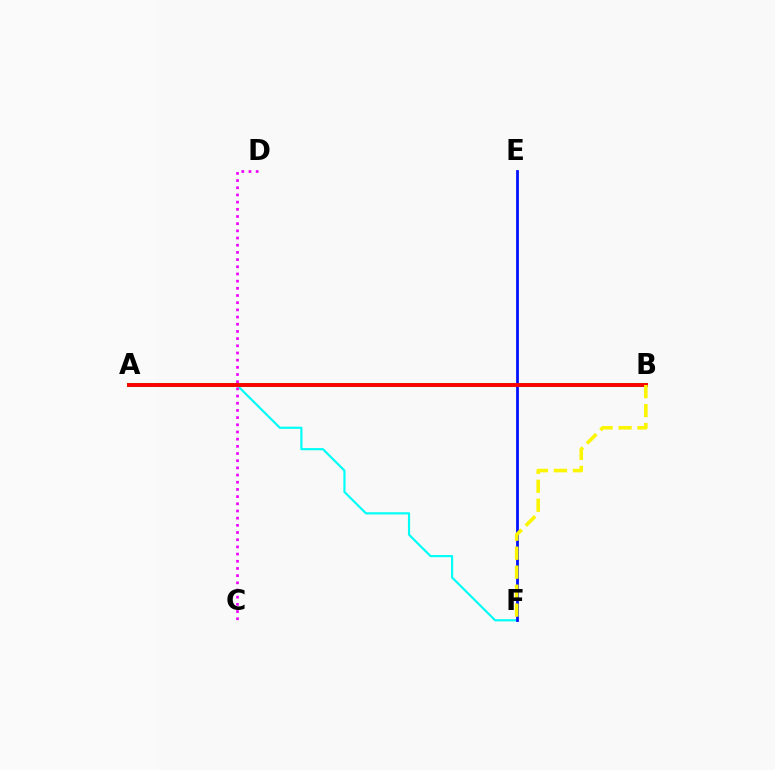{('A', 'B'): [{'color': '#08ff00', 'line_style': 'solid', 'thickness': 2.92}, {'color': '#ff0000', 'line_style': 'solid', 'thickness': 2.78}], ('A', 'F'): [{'color': '#00fff6', 'line_style': 'solid', 'thickness': 1.57}], ('E', 'F'): [{'color': '#0010ff', 'line_style': 'solid', 'thickness': 2.0}], ('C', 'D'): [{'color': '#ee00ff', 'line_style': 'dotted', 'thickness': 1.95}], ('B', 'F'): [{'color': '#fcf500', 'line_style': 'dashed', 'thickness': 2.58}]}